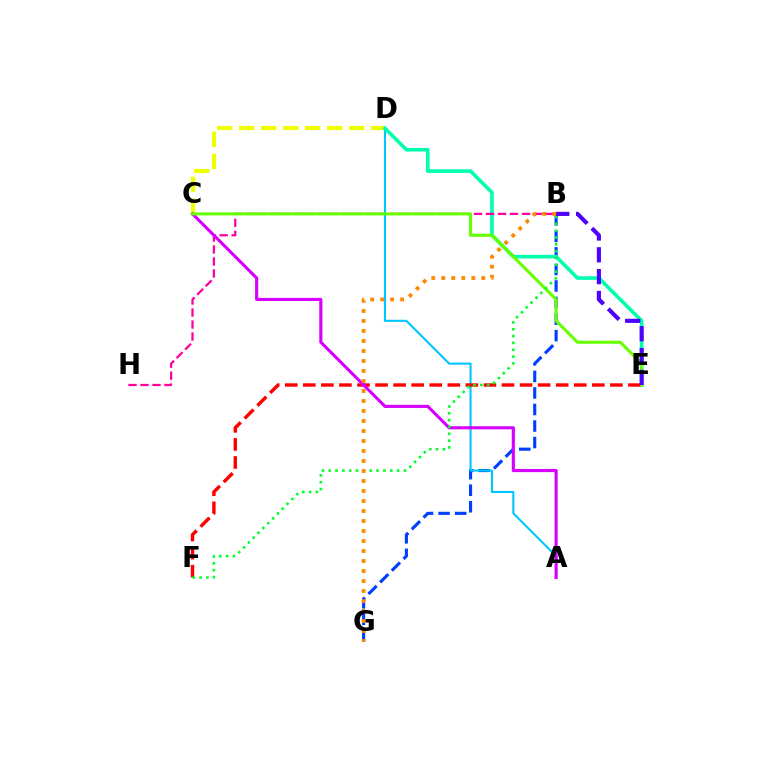{('C', 'D'): [{'color': '#eeff00', 'line_style': 'dashed', 'thickness': 2.99}], ('B', 'G'): [{'color': '#003fff', 'line_style': 'dashed', 'thickness': 2.25}, {'color': '#ff8800', 'line_style': 'dotted', 'thickness': 2.72}], ('A', 'D'): [{'color': '#00c7ff', 'line_style': 'solid', 'thickness': 1.51}], ('D', 'E'): [{'color': '#00ffaf', 'line_style': 'solid', 'thickness': 2.61}], ('B', 'H'): [{'color': '#ff00a0', 'line_style': 'dashed', 'thickness': 1.63}], ('E', 'F'): [{'color': '#ff0000', 'line_style': 'dashed', 'thickness': 2.45}], ('A', 'C'): [{'color': '#d600ff', 'line_style': 'solid', 'thickness': 2.26}], ('C', 'E'): [{'color': '#66ff00', 'line_style': 'solid', 'thickness': 2.2}], ('B', 'F'): [{'color': '#00ff27', 'line_style': 'dotted', 'thickness': 1.86}], ('B', 'E'): [{'color': '#4f00ff', 'line_style': 'dashed', 'thickness': 2.97}]}